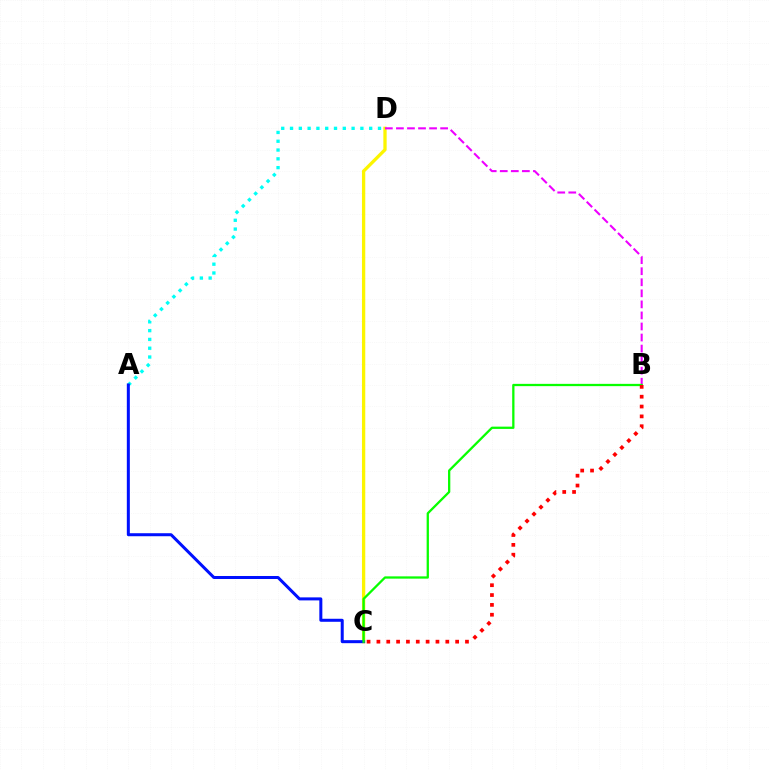{('A', 'D'): [{'color': '#00fff6', 'line_style': 'dotted', 'thickness': 2.39}], ('C', 'D'): [{'color': '#fcf500', 'line_style': 'solid', 'thickness': 2.37}], ('B', 'D'): [{'color': '#ee00ff', 'line_style': 'dashed', 'thickness': 1.5}], ('A', 'C'): [{'color': '#0010ff', 'line_style': 'solid', 'thickness': 2.17}], ('B', 'C'): [{'color': '#08ff00', 'line_style': 'solid', 'thickness': 1.65}, {'color': '#ff0000', 'line_style': 'dotted', 'thickness': 2.67}]}